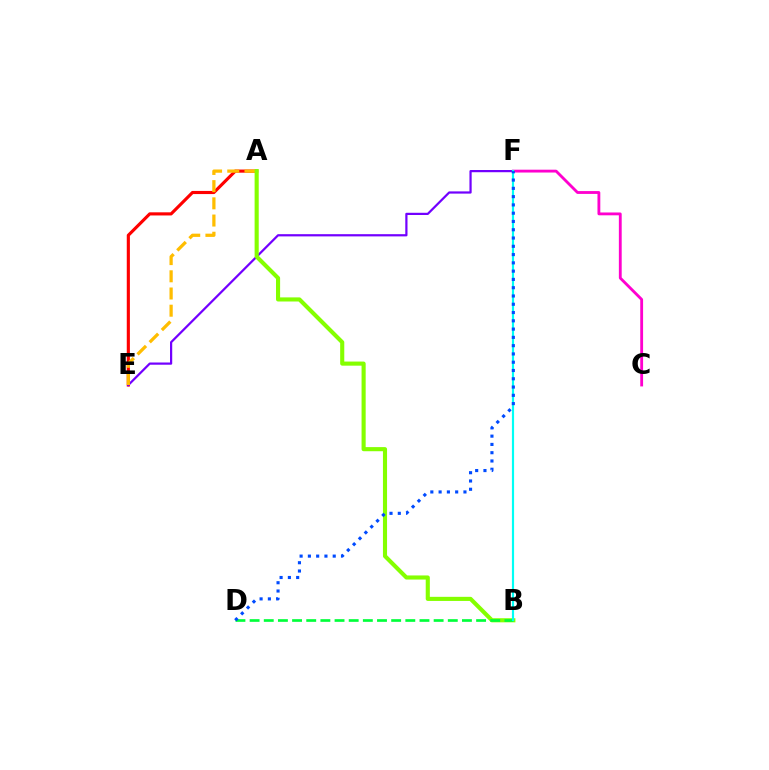{('A', 'E'): [{'color': '#ff0000', 'line_style': 'solid', 'thickness': 2.26}, {'color': '#ffbd00', 'line_style': 'dashed', 'thickness': 2.34}], ('E', 'F'): [{'color': '#7200ff', 'line_style': 'solid', 'thickness': 1.6}], ('C', 'F'): [{'color': '#ff00cf', 'line_style': 'solid', 'thickness': 2.04}], ('A', 'B'): [{'color': '#84ff00', 'line_style': 'solid', 'thickness': 2.96}], ('B', 'D'): [{'color': '#00ff39', 'line_style': 'dashed', 'thickness': 1.92}], ('B', 'F'): [{'color': '#00fff6', 'line_style': 'solid', 'thickness': 1.56}], ('D', 'F'): [{'color': '#004bff', 'line_style': 'dotted', 'thickness': 2.25}]}